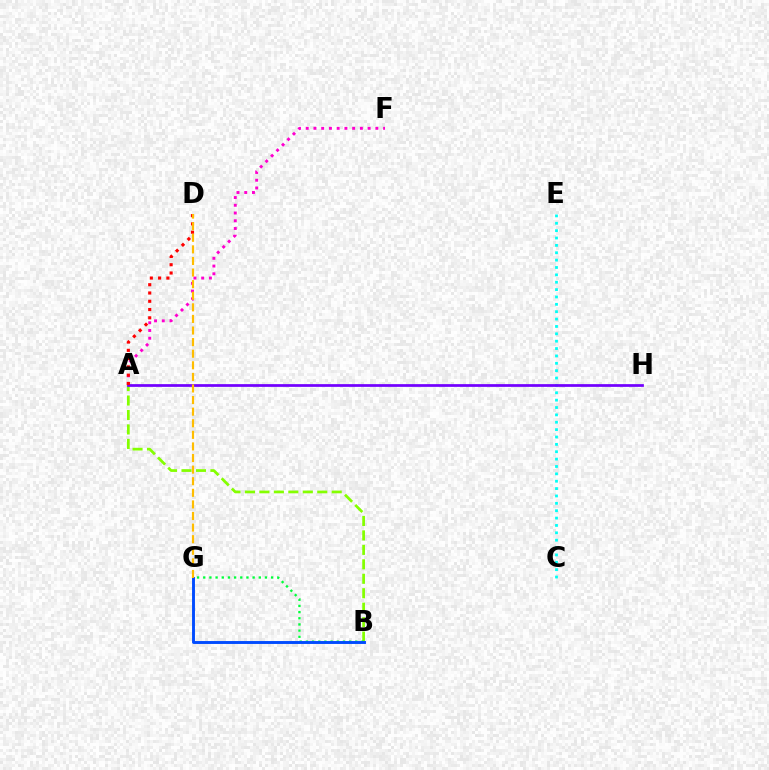{('A', 'F'): [{'color': '#ff00cf', 'line_style': 'dotted', 'thickness': 2.1}], ('C', 'E'): [{'color': '#00fff6', 'line_style': 'dotted', 'thickness': 2.0}], ('A', 'B'): [{'color': '#84ff00', 'line_style': 'dashed', 'thickness': 1.96}], ('A', 'H'): [{'color': '#7200ff', 'line_style': 'solid', 'thickness': 1.97}], ('B', 'G'): [{'color': '#00ff39', 'line_style': 'dotted', 'thickness': 1.68}, {'color': '#004bff', 'line_style': 'solid', 'thickness': 2.1}], ('A', 'D'): [{'color': '#ff0000', 'line_style': 'dotted', 'thickness': 2.25}], ('D', 'G'): [{'color': '#ffbd00', 'line_style': 'dashed', 'thickness': 1.57}]}